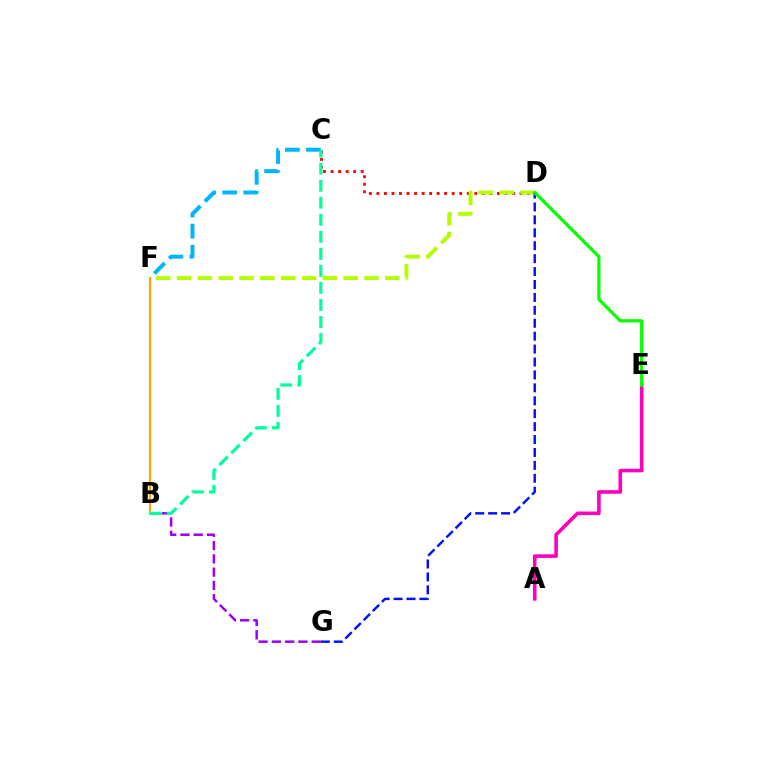{('B', 'G'): [{'color': '#9b00ff', 'line_style': 'dashed', 'thickness': 1.8}], ('B', 'F'): [{'color': '#ffa500', 'line_style': 'solid', 'thickness': 1.59}], ('C', 'F'): [{'color': '#00b5ff', 'line_style': 'dashed', 'thickness': 2.87}], ('C', 'D'): [{'color': '#ff0000', 'line_style': 'dotted', 'thickness': 2.05}], ('B', 'C'): [{'color': '#00ff9d', 'line_style': 'dashed', 'thickness': 2.31}], ('D', 'F'): [{'color': '#b3ff00', 'line_style': 'dashed', 'thickness': 2.83}], ('D', 'G'): [{'color': '#0010ff', 'line_style': 'dashed', 'thickness': 1.76}], ('A', 'E'): [{'color': '#ff00bd', 'line_style': 'solid', 'thickness': 2.59}], ('D', 'E'): [{'color': '#08ff00', 'line_style': 'solid', 'thickness': 2.32}]}